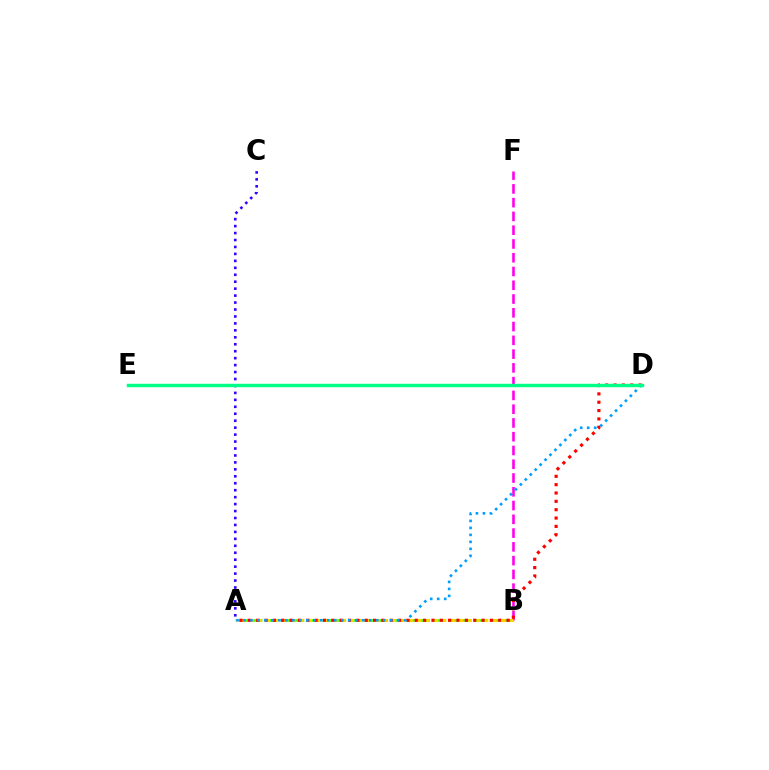{('A', 'B'): [{'color': '#4fff00', 'line_style': 'dashed', 'thickness': 1.89}, {'color': '#ffd500', 'line_style': 'dotted', 'thickness': 2.28}], ('B', 'F'): [{'color': '#ff00ed', 'line_style': 'dashed', 'thickness': 1.87}], ('A', 'D'): [{'color': '#ff0000', 'line_style': 'dotted', 'thickness': 2.27}, {'color': '#009eff', 'line_style': 'dotted', 'thickness': 1.9}], ('A', 'C'): [{'color': '#3700ff', 'line_style': 'dotted', 'thickness': 1.89}], ('D', 'E'): [{'color': '#00ff86', 'line_style': 'solid', 'thickness': 2.46}]}